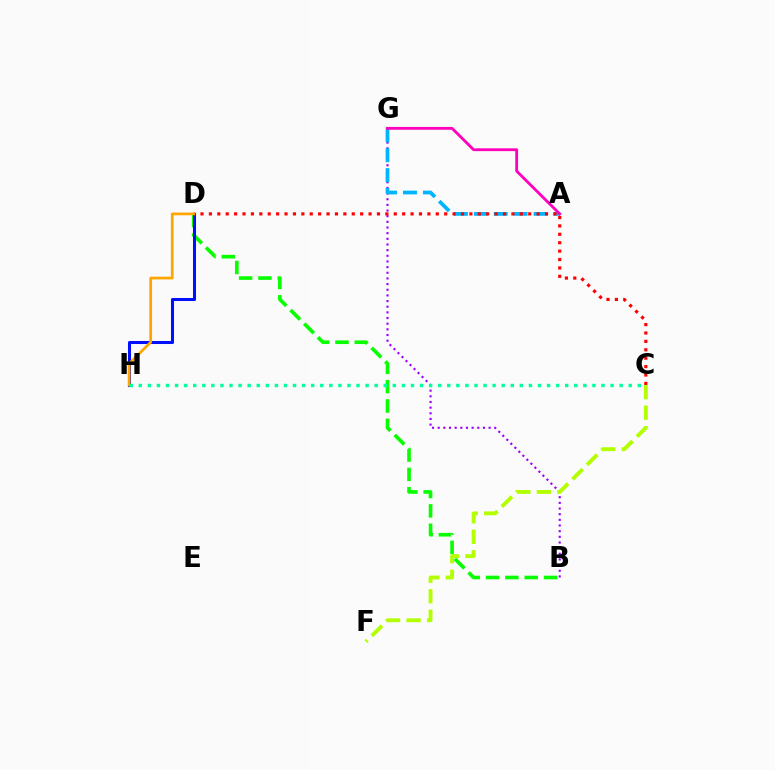{('B', 'D'): [{'color': '#08ff00', 'line_style': 'dashed', 'thickness': 2.63}], ('B', 'G'): [{'color': '#9b00ff', 'line_style': 'dotted', 'thickness': 1.54}], ('D', 'H'): [{'color': '#0010ff', 'line_style': 'solid', 'thickness': 2.19}, {'color': '#ffa500', 'line_style': 'solid', 'thickness': 1.97}], ('A', 'G'): [{'color': '#00b5ff', 'line_style': 'dashed', 'thickness': 2.71}, {'color': '#ff00bd', 'line_style': 'solid', 'thickness': 2.03}], ('C', 'F'): [{'color': '#b3ff00', 'line_style': 'dashed', 'thickness': 2.79}], ('C', 'D'): [{'color': '#ff0000', 'line_style': 'dotted', 'thickness': 2.28}], ('C', 'H'): [{'color': '#00ff9d', 'line_style': 'dotted', 'thickness': 2.47}]}